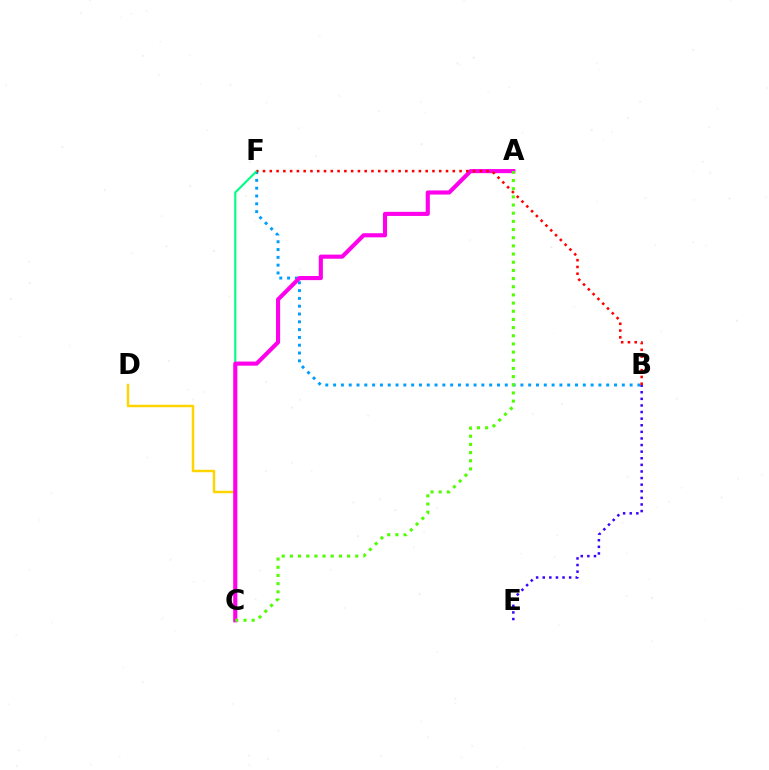{('B', 'F'): [{'color': '#009eff', 'line_style': 'dotted', 'thickness': 2.12}, {'color': '#ff0000', 'line_style': 'dotted', 'thickness': 1.84}], ('C', 'D'): [{'color': '#ffd500', 'line_style': 'solid', 'thickness': 1.77}], ('C', 'F'): [{'color': '#00ff86', 'line_style': 'solid', 'thickness': 1.55}], ('A', 'C'): [{'color': '#ff00ed', 'line_style': 'solid', 'thickness': 2.96}, {'color': '#4fff00', 'line_style': 'dotted', 'thickness': 2.22}], ('B', 'E'): [{'color': '#3700ff', 'line_style': 'dotted', 'thickness': 1.79}]}